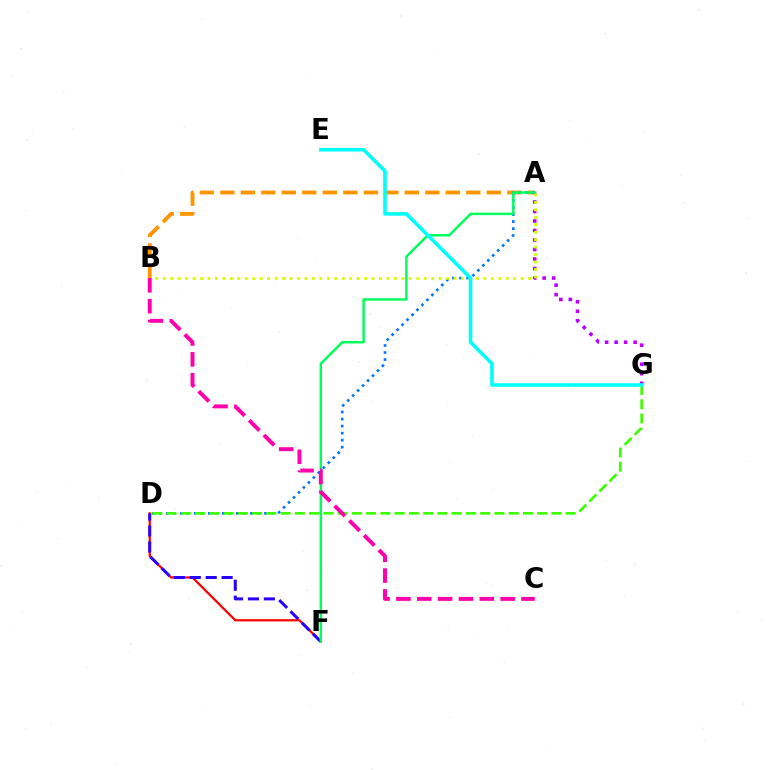{('D', 'F'): [{'color': '#ff0000', 'line_style': 'solid', 'thickness': 1.62}, {'color': '#2500ff', 'line_style': 'dashed', 'thickness': 2.16}], ('A', 'B'): [{'color': '#ff9400', 'line_style': 'dashed', 'thickness': 2.78}, {'color': '#d1ff00', 'line_style': 'dotted', 'thickness': 2.03}], ('A', 'G'): [{'color': '#b900ff', 'line_style': 'dotted', 'thickness': 2.58}], ('A', 'D'): [{'color': '#0074ff', 'line_style': 'dotted', 'thickness': 1.91}], ('D', 'G'): [{'color': '#3dff00', 'line_style': 'dashed', 'thickness': 1.94}], ('A', 'F'): [{'color': '#00ff5c', 'line_style': 'solid', 'thickness': 1.78}], ('B', 'C'): [{'color': '#ff00ac', 'line_style': 'dashed', 'thickness': 2.83}], ('E', 'G'): [{'color': '#00fff6', 'line_style': 'solid', 'thickness': 2.59}]}